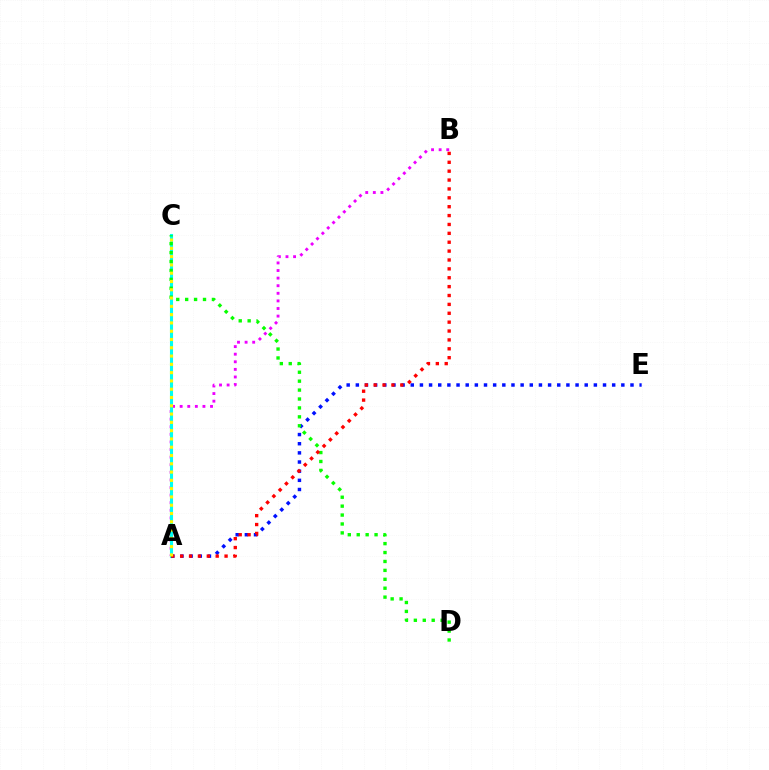{('A', 'B'): [{'color': '#ee00ff', 'line_style': 'dotted', 'thickness': 2.06}, {'color': '#ff0000', 'line_style': 'dotted', 'thickness': 2.41}], ('A', 'C'): [{'color': '#00fff6', 'line_style': 'solid', 'thickness': 2.22}, {'color': '#fcf500', 'line_style': 'dotted', 'thickness': 2.25}], ('A', 'E'): [{'color': '#0010ff', 'line_style': 'dotted', 'thickness': 2.49}], ('C', 'D'): [{'color': '#08ff00', 'line_style': 'dotted', 'thickness': 2.42}]}